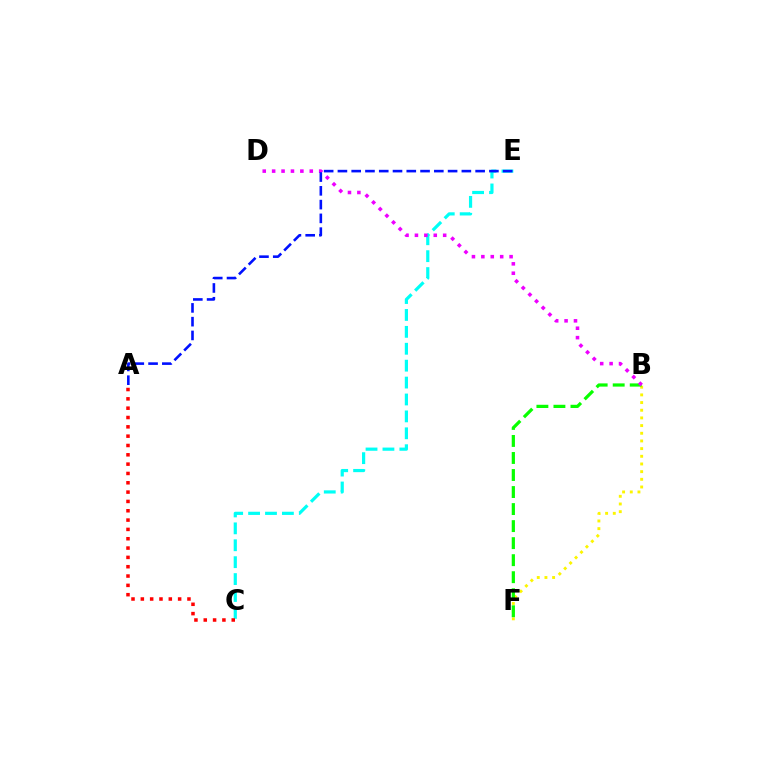{('B', 'F'): [{'color': '#fcf500', 'line_style': 'dotted', 'thickness': 2.09}, {'color': '#08ff00', 'line_style': 'dashed', 'thickness': 2.31}], ('C', 'E'): [{'color': '#00fff6', 'line_style': 'dashed', 'thickness': 2.3}], ('B', 'D'): [{'color': '#ee00ff', 'line_style': 'dotted', 'thickness': 2.56}], ('A', 'C'): [{'color': '#ff0000', 'line_style': 'dotted', 'thickness': 2.53}], ('A', 'E'): [{'color': '#0010ff', 'line_style': 'dashed', 'thickness': 1.87}]}